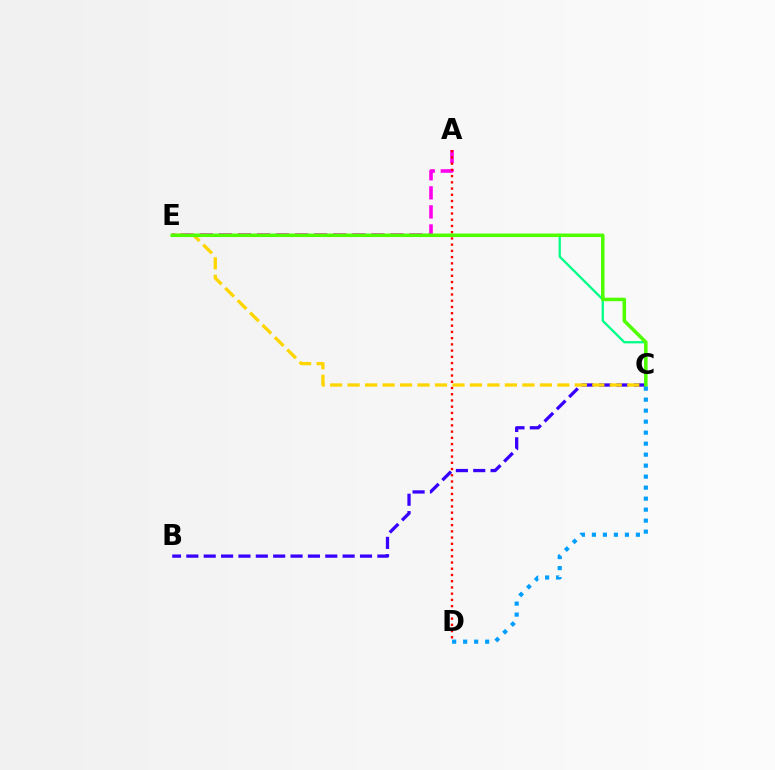{('C', 'E'): [{'color': '#00ff86', 'line_style': 'solid', 'thickness': 1.65}, {'color': '#ffd500', 'line_style': 'dashed', 'thickness': 2.37}, {'color': '#4fff00', 'line_style': 'solid', 'thickness': 2.54}], ('B', 'C'): [{'color': '#3700ff', 'line_style': 'dashed', 'thickness': 2.36}], ('A', 'E'): [{'color': '#ff00ed', 'line_style': 'dashed', 'thickness': 2.59}], ('A', 'D'): [{'color': '#ff0000', 'line_style': 'dotted', 'thickness': 1.69}], ('C', 'D'): [{'color': '#009eff', 'line_style': 'dotted', 'thickness': 2.99}]}